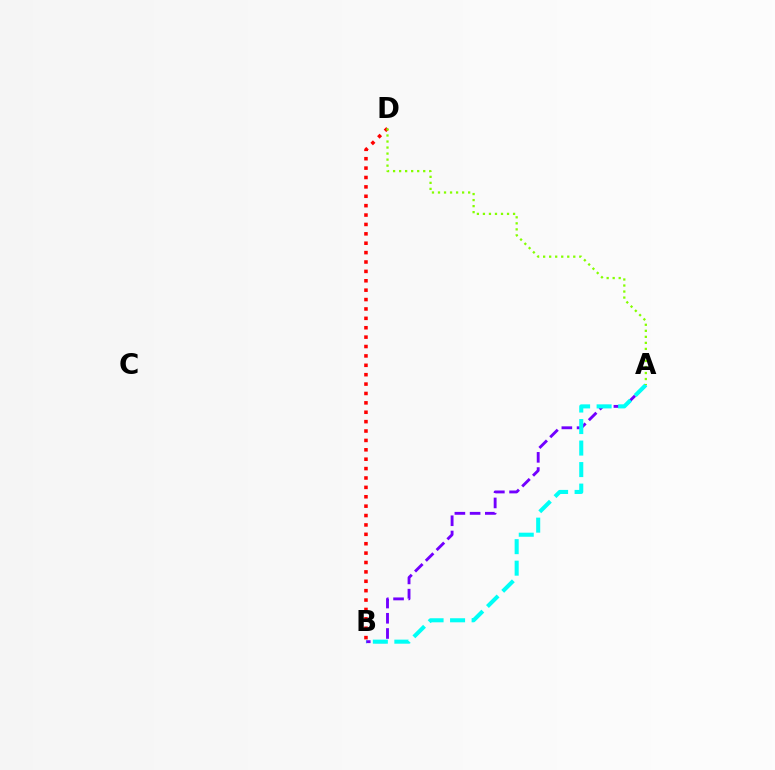{('A', 'B'): [{'color': '#7200ff', 'line_style': 'dashed', 'thickness': 2.07}, {'color': '#00fff6', 'line_style': 'dashed', 'thickness': 2.92}], ('B', 'D'): [{'color': '#ff0000', 'line_style': 'dotted', 'thickness': 2.55}], ('A', 'D'): [{'color': '#84ff00', 'line_style': 'dotted', 'thickness': 1.64}]}